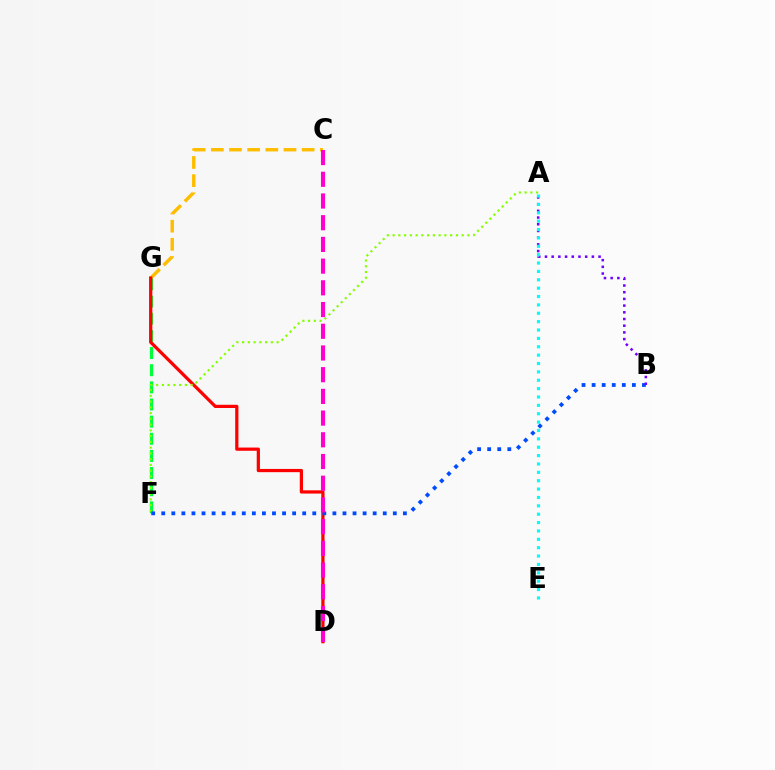{('C', 'G'): [{'color': '#ffbd00', 'line_style': 'dashed', 'thickness': 2.47}], ('F', 'G'): [{'color': '#00ff39', 'line_style': 'dashed', 'thickness': 2.33}], ('D', 'G'): [{'color': '#ff0000', 'line_style': 'solid', 'thickness': 2.32}], ('A', 'F'): [{'color': '#84ff00', 'line_style': 'dotted', 'thickness': 1.56}], ('B', 'F'): [{'color': '#004bff', 'line_style': 'dotted', 'thickness': 2.74}], ('A', 'B'): [{'color': '#7200ff', 'line_style': 'dotted', 'thickness': 1.82}], ('C', 'D'): [{'color': '#ff00cf', 'line_style': 'dashed', 'thickness': 2.95}], ('A', 'E'): [{'color': '#00fff6', 'line_style': 'dotted', 'thickness': 2.27}]}